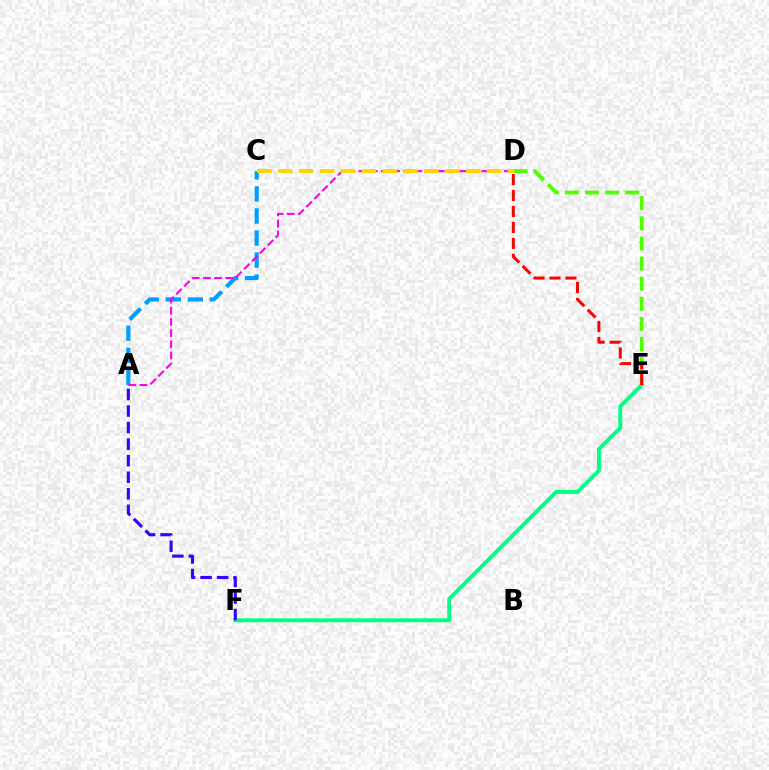{('D', 'E'): [{'color': '#4fff00', 'line_style': 'dashed', 'thickness': 2.73}, {'color': '#ff0000', 'line_style': 'dashed', 'thickness': 2.17}], ('A', 'C'): [{'color': '#009eff', 'line_style': 'dashed', 'thickness': 3.0}], ('A', 'D'): [{'color': '#ff00ed', 'line_style': 'dashed', 'thickness': 1.52}], ('C', 'D'): [{'color': '#ffd500', 'line_style': 'dashed', 'thickness': 2.84}], ('E', 'F'): [{'color': '#00ff86', 'line_style': 'solid', 'thickness': 2.81}], ('A', 'F'): [{'color': '#3700ff', 'line_style': 'dashed', 'thickness': 2.25}]}